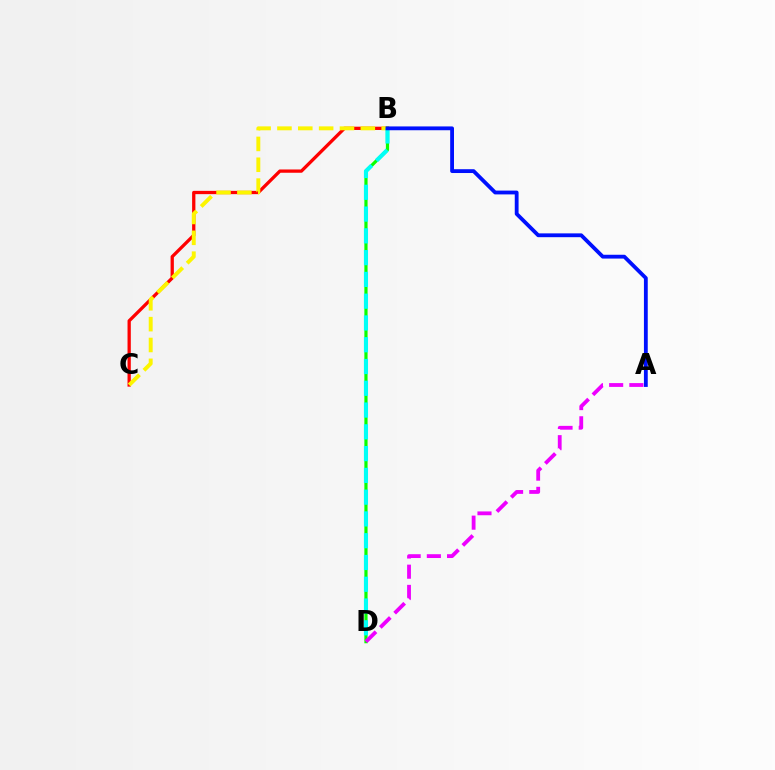{('B', 'C'): [{'color': '#ff0000', 'line_style': 'solid', 'thickness': 2.36}, {'color': '#fcf500', 'line_style': 'dashed', 'thickness': 2.83}], ('B', 'D'): [{'color': '#08ff00', 'line_style': 'solid', 'thickness': 2.31}, {'color': '#00fff6', 'line_style': 'dashed', 'thickness': 2.96}], ('A', 'D'): [{'color': '#ee00ff', 'line_style': 'dashed', 'thickness': 2.75}], ('A', 'B'): [{'color': '#0010ff', 'line_style': 'solid', 'thickness': 2.75}]}